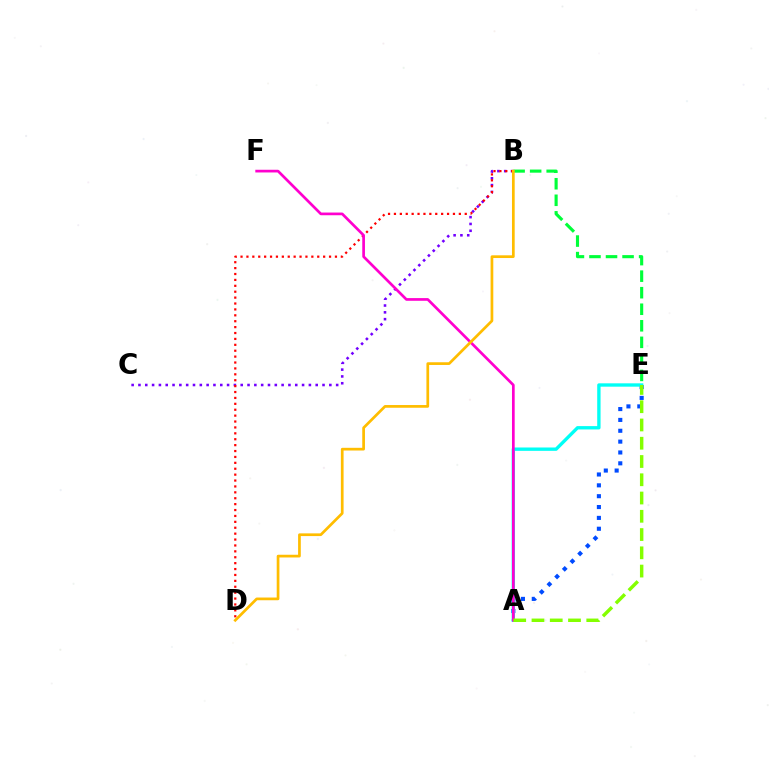{('B', 'C'): [{'color': '#7200ff', 'line_style': 'dotted', 'thickness': 1.85}], ('A', 'E'): [{'color': '#004bff', 'line_style': 'dotted', 'thickness': 2.95}, {'color': '#00fff6', 'line_style': 'solid', 'thickness': 2.41}, {'color': '#84ff00', 'line_style': 'dashed', 'thickness': 2.48}], ('B', 'E'): [{'color': '#00ff39', 'line_style': 'dashed', 'thickness': 2.25}], ('B', 'D'): [{'color': '#ff0000', 'line_style': 'dotted', 'thickness': 1.6}, {'color': '#ffbd00', 'line_style': 'solid', 'thickness': 1.95}], ('A', 'F'): [{'color': '#ff00cf', 'line_style': 'solid', 'thickness': 1.94}]}